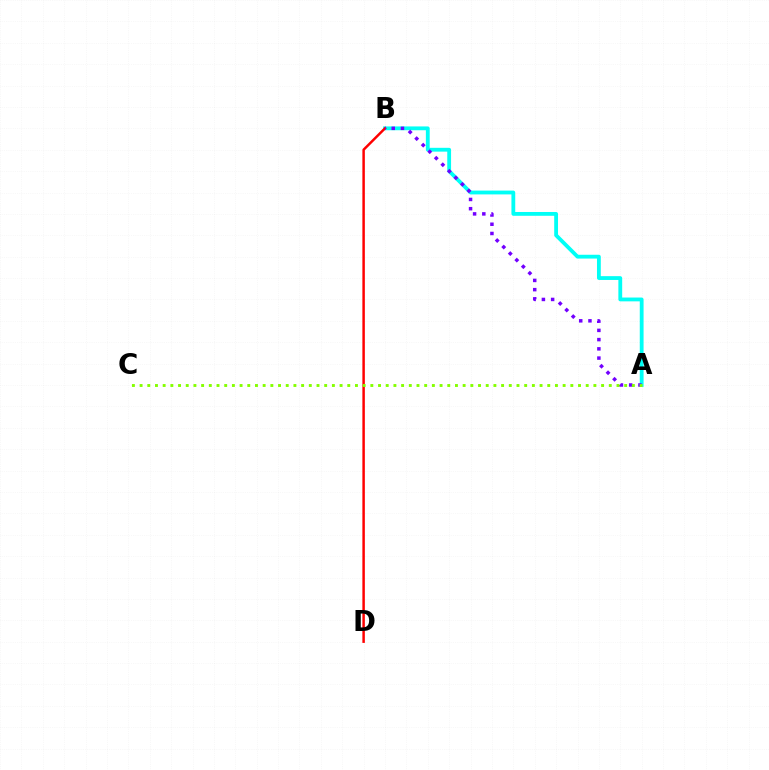{('A', 'B'): [{'color': '#00fff6', 'line_style': 'solid', 'thickness': 2.74}, {'color': '#7200ff', 'line_style': 'dotted', 'thickness': 2.51}], ('B', 'D'): [{'color': '#ff0000', 'line_style': 'solid', 'thickness': 1.78}], ('A', 'C'): [{'color': '#84ff00', 'line_style': 'dotted', 'thickness': 2.09}]}